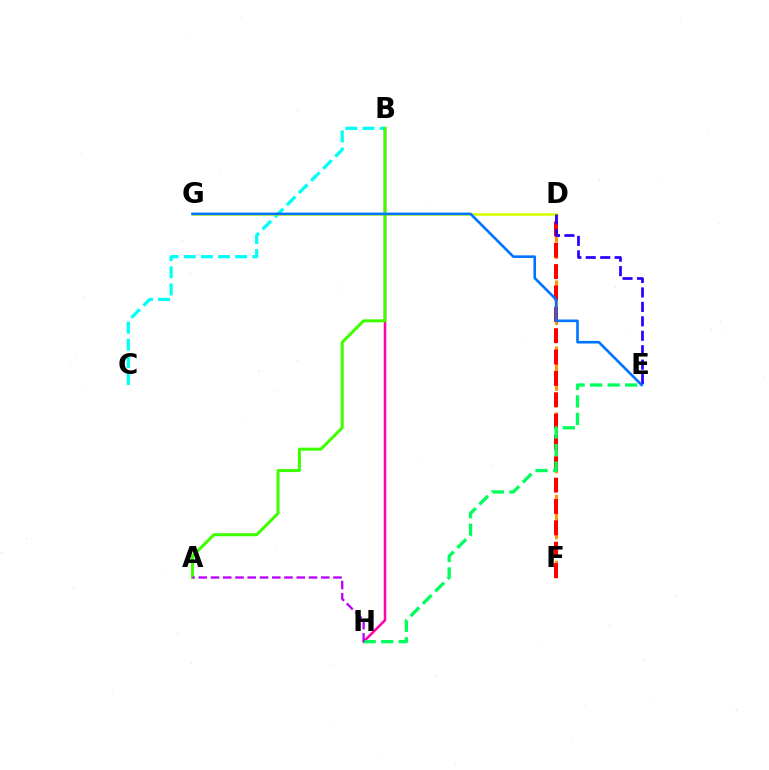{('D', 'F'): [{'color': '#ff9400', 'line_style': 'dashed', 'thickness': 2.24}, {'color': '#ff0000', 'line_style': 'dashed', 'thickness': 2.9}], ('B', 'C'): [{'color': '#00fff6', 'line_style': 'dashed', 'thickness': 2.33}], ('B', 'H'): [{'color': '#ff00ac', 'line_style': 'solid', 'thickness': 1.82}], ('D', 'G'): [{'color': '#d1ff00', 'line_style': 'solid', 'thickness': 1.87}], ('A', 'B'): [{'color': '#3dff00', 'line_style': 'solid', 'thickness': 2.17}], ('D', 'E'): [{'color': '#2500ff', 'line_style': 'dashed', 'thickness': 1.96}], ('E', 'H'): [{'color': '#00ff5c', 'line_style': 'dashed', 'thickness': 2.38}], ('E', 'G'): [{'color': '#0074ff', 'line_style': 'solid', 'thickness': 1.89}], ('A', 'H'): [{'color': '#b900ff', 'line_style': 'dashed', 'thickness': 1.66}]}